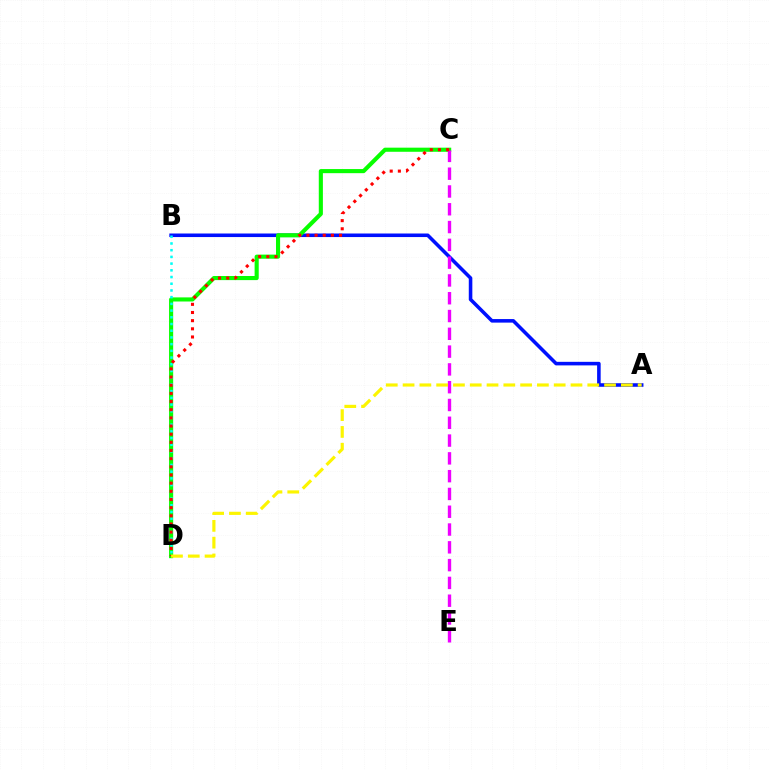{('A', 'B'): [{'color': '#0010ff', 'line_style': 'solid', 'thickness': 2.56}], ('C', 'D'): [{'color': '#08ff00', 'line_style': 'solid', 'thickness': 2.96}, {'color': '#ff0000', 'line_style': 'dotted', 'thickness': 2.22}], ('B', 'D'): [{'color': '#00fff6', 'line_style': 'dotted', 'thickness': 1.82}], ('C', 'E'): [{'color': '#ee00ff', 'line_style': 'dashed', 'thickness': 2.42}], ('A', 'D'): [{'color': '#fcf500', 'line_style': 'dashed', 'thickness': 2.28}]}